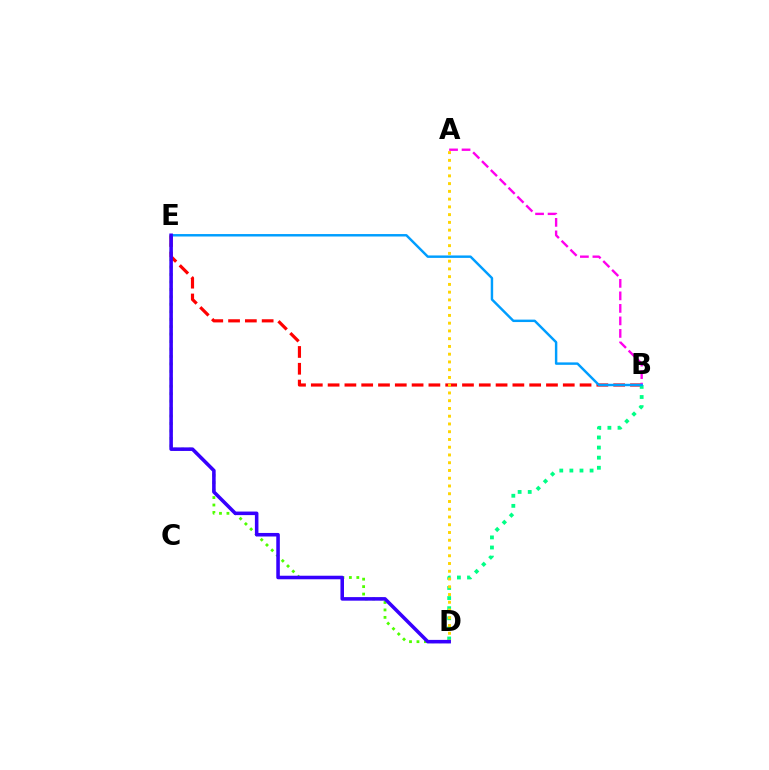{('D', 'E'): [{'color': '#4fff00', 'line_style': 'dotted', 'thickness': 2.02}, {'color': '#3700ff', 'line_style': 'solid', 'thickness': 2.56}], ('B', 'E'): [{'color': '#ff0000', 'line_style': 'dashed', 'thickness': 2.28}, {'color': '#009eff', 'line_style': 'solid', 'thickness': 1.76}], ('B', 'D'): [{'color': '#00ff86', 'line_style': 'dotted', 'thickness': 2.74}], ('A', 'D'): [{'color': '#ffd500', 'line_style': 'dotted', 'thickness': 2.11}], ('A', 'B'): [{'color': '#ff00ed', 'line_style': 'dashed', 'thickness': 1.7}]}